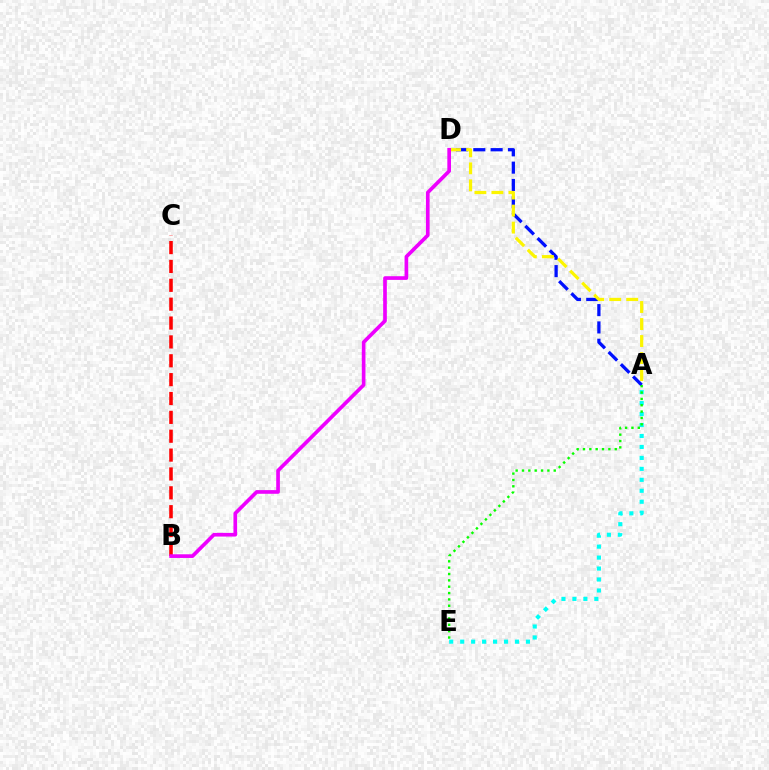{('A', 'D'): [{'color': '#0010ff', 'line_style': 'dashed', 'thickness': 2.35}, {'color': '#fcf500', 'line_style': 'dashed', 'thickness': 2.31}], ('A', 'E'): [{'color': '#00fff6', 'line_style': 'dotted', 'thickness': 2.98}, {'color': '#08ff00', 'line_style': 'dotted', 'thickness': 1.73}], ('B', 'C'): [{'color': '#ff0000', 'line_style': 'dashed', 'thickness': 2.56}], ('B', 'D'): [{'color': '#ee00ff', 'line_style': 'solid', 'thickness': 2.64}]}